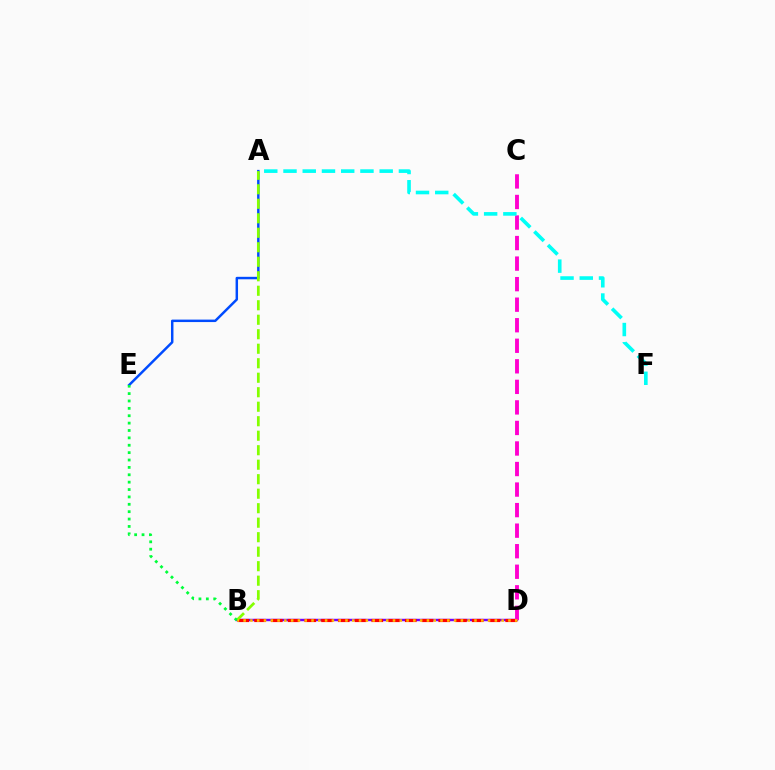{('B', 'D'): [{'color': '#7200ff', 'line_style': 'solid', 'thickness': 1.75}, {'color': '#ff0000', 'line_style': 'dashed', 'thickness': 2.27}, {'color': '#ffbd00', 'line_style': 'dotted', 'thickness': 1.84}], ('C', 'D'): [{'color': '#ff00cf', 'line_style': 'dashed', 'thickness': 2.79}], ('A', 'E'): [{'color': '#004bff', 'line_style': 'solid', 'thickness': 1.78}], ('A', 'B'): [{'color': '#84ff00', 'line_style': 'dashed', 'thickness': 1.97}], ('B', 'E'): [{'color': '#00ff39', 'line_style': 'dotted', 'thickness': 2.01}], ('A', 'F'): [{'color': '#00fff6', 'line_style': 'dashed', 'thickness': 2.61}]}